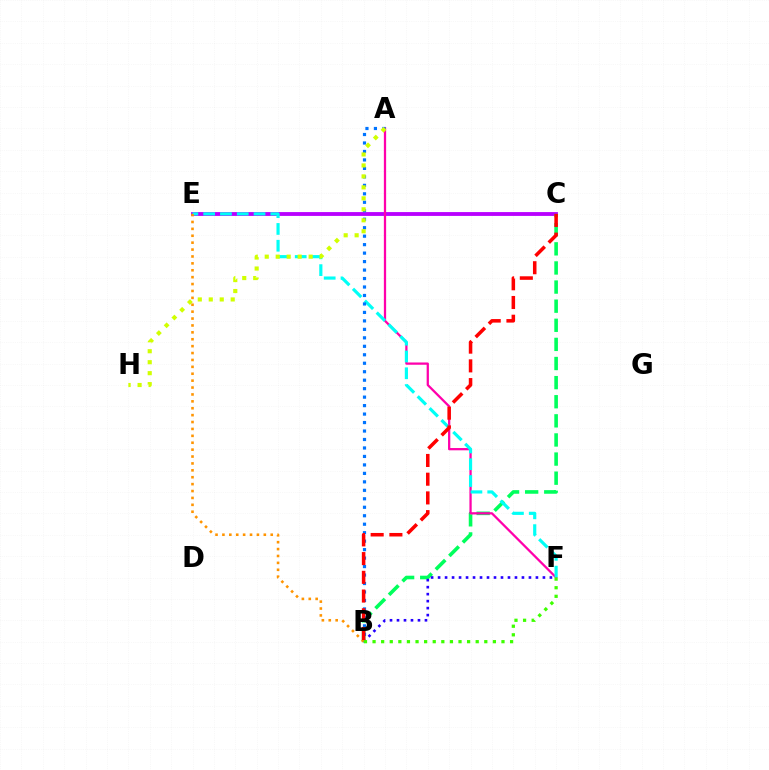{('C', 'E'): [{'color': '#b900ff', 'line_style': 'solid', 'thickness': 2.76}], ('B', 'C'): [{'color': '#00ff5c', 'line_style': 'dashed', 'thickness': 2.6}, {'color': '#ff0000', 'line_style': 'dashed', 'thickness': 2.54}], ('A', 'F'): [{'color': '#ff00ac', 'line_style': 'solid', 'thickness': 1.63}], ('E', 'F'): [{'color': '#00fff6', 'line_style': 'dashed', 'thickness': 2.28}], ('B', 'F'): [{'color': '#2500ff', 'line_style': 'dotted', 'thickness': 1.9}, {'color': '#3dff00', 'line_style': 'dotted', 'thickness': 2.34}], ('A', 'B'): [{'color': '#0074ff', 'line_style': 'dotted', 'thickness': 2.3}], ('A', 'H'): [{'color': '#d1ff00', 'line_style': 'dotted', 'thickness': 2.98}], ('B', 'E'): [{'color': '#ff9400', 'line_style': 'dotted', 'thickness': 1.87}]}